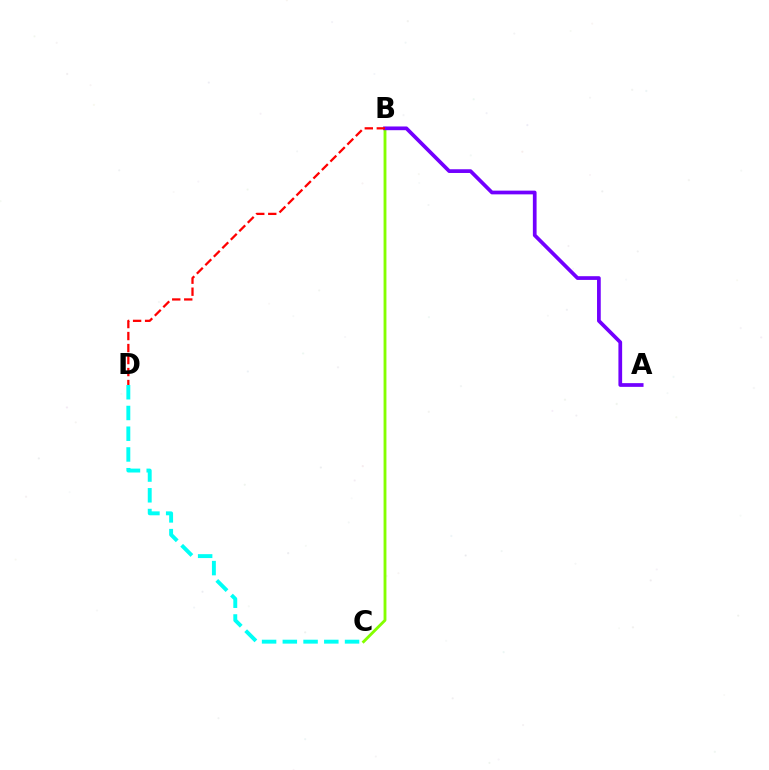{('B', 'C'): [{'color': '#84ff00', 'line_style': 'solid', 'thickness': 2.06}], ('C', 'D'): [{'color': '#00fff6', 'line_style': 'dashed', 'thickness': 2.82}], ('A', 'B'): [{'color': '#7200ff', 'line_style': 'solid', 'thickness': 2.68}], ('B', 'D'): [{'color': '#ff0000', 'line_style': 'dashed', 'thickness': 1.63}]}